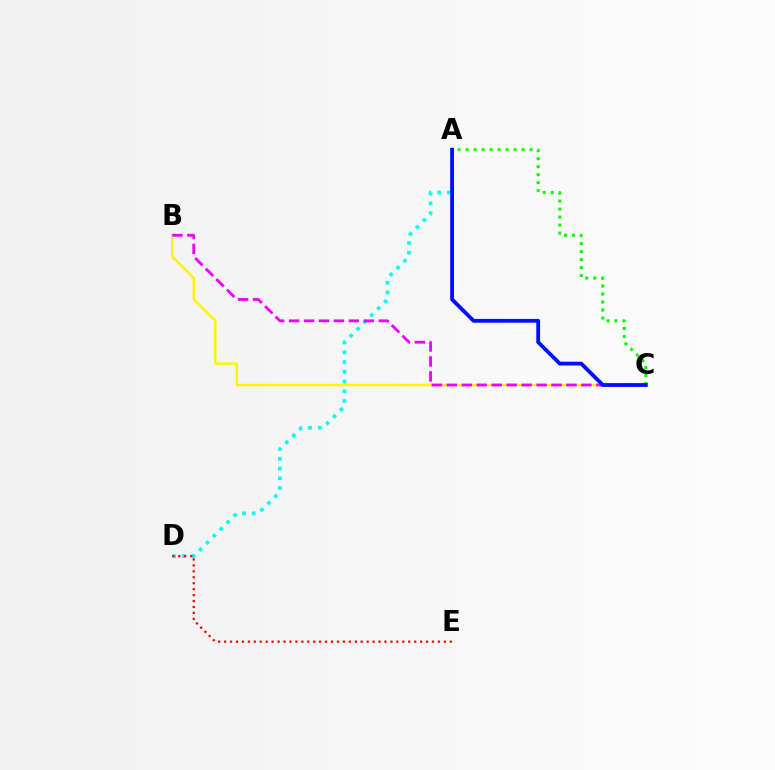{('B', 'C'): [{'color': '#fcf500', 'line_style': 'solid', 'thickness': 1.7}, {'color': '#ee00ff', 'line_style': 'dashed', 'thickness': 2.03}], ('A', 'C'): [{'color': '#08ff00', 'line_style': 'dotted', 'thickness': 2.17}, {'color': '#0010ff', 'line_style': 'solid', 'thickness': 2.75}], ('A', 'D'): [{'color': '#00fff6', 'line_style': 'dotted', 'thickness': 2.64}], ('D', 'E'): [{'color': '#ff0000', 'line_style': 'dotted', 'thickness': 1.61}]}